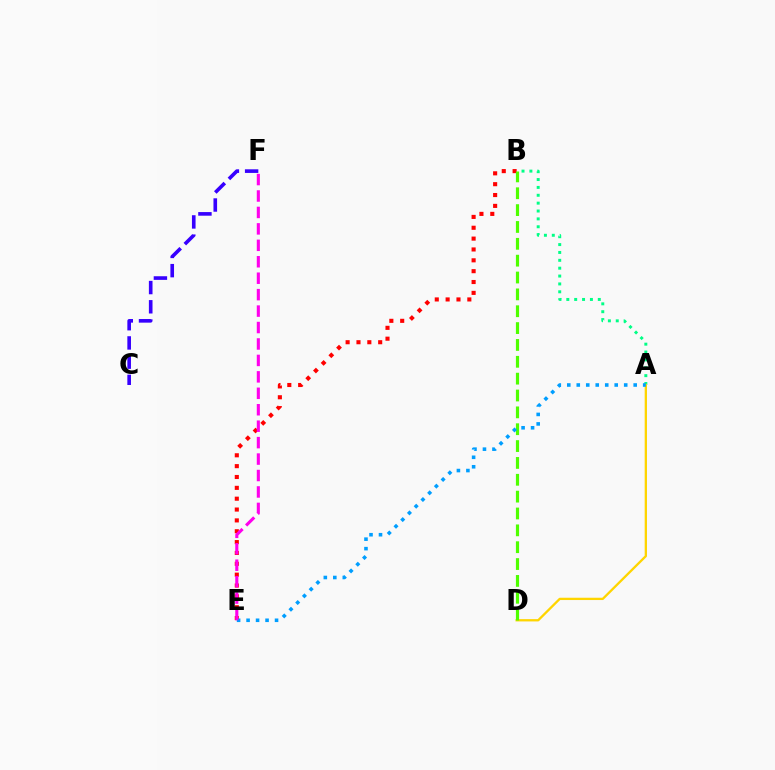{('A', 'B'): [{'color': '#00ff86', 'line_style': 'dotted', 'thickness': 2.14}], ('B', 'E'): [{'color': '#ff0000', 'line_style': 'dotted', 'thickness': 2.95}], ('C', 'F'): [{'color': '#3700ff', 'line_style': 'dashed', 'thickness': 2.61}], ('A', 'D'): [{'color': '#ffd500', 'line_style': 'solid', 'thickness': 1.66}], ('B', 'D'): [{'color': '#4fff00', 'line_style': 'dashed', 'thickness': 2.29}], ('A', 'E'): [{'color': '#009eff', 'line_style': 'dotted', 'thickness': 2.58}], ('E', 'F'): [{'color': '#ff00ed', 'line_style': 'dashed', 'thickness': 2.23}]}